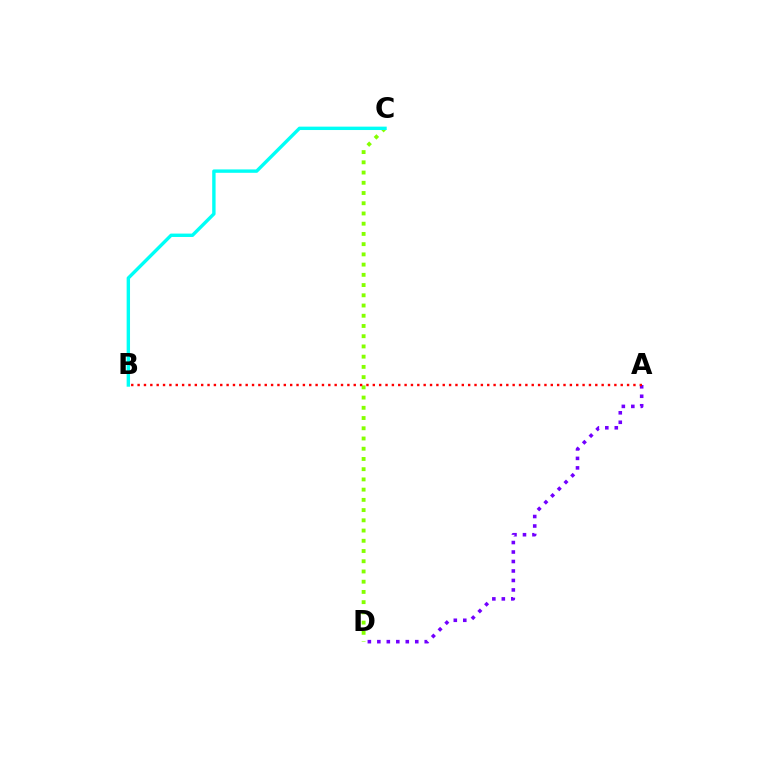{('C', 'D'): [{'color': '#84ff00', 'line_style': 'dotted', 'thickness': 2.78}], ('B', 'C'): [{'color': '#00fff6', 'line_style': 'solid', 'thickness': 2.44}], ('A', 'D'): [{'color': '#7200ff', 'line_style': 'dotted', 'thickness': 2.58}], ('A', 'B'): [{'color': '#ff0000', 'line_style': 'dotted', 'thickness': 1.73}]}